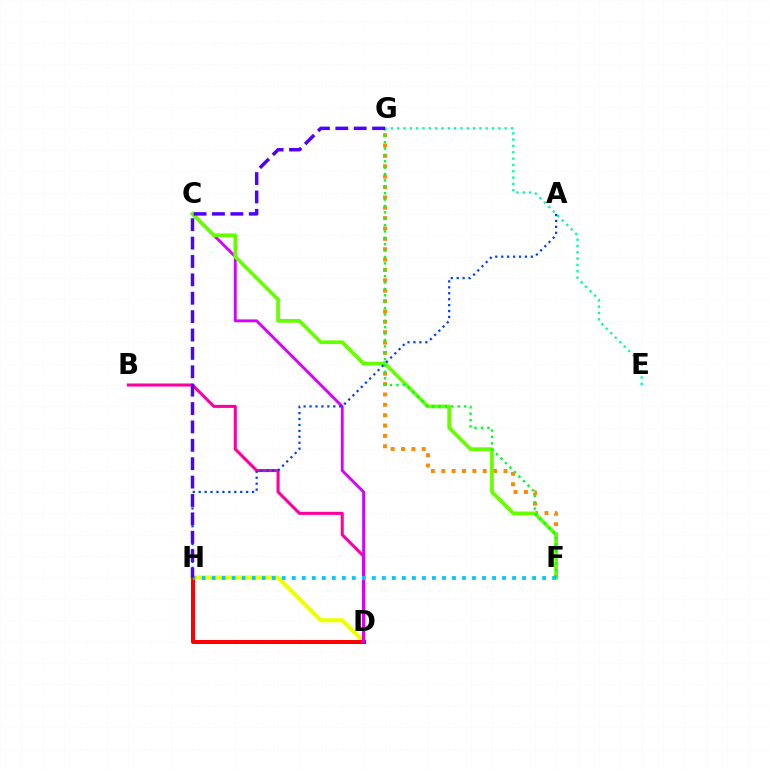{('D', 'H'): [{'color': '#eeff00', 'line_style': 'solid', 'thickness': 2.94}, {'color': '#ff0000', 'line_style': 'solid', 'thickness': 2.9}], ('B', 'D'): [{'color': '#ff00a0', 'line_style': 'solid', 'thickness': 2.21}], ('F', 'G'): [{'color': '#ff8800', 'line_style': 'dotted', 'thickness': 2.82}, {'color': '#00ff27', 'line_style': 'dotted', 'thickness': 1.73}], ('E', 'G'): [{'color': '#00ffaf', 'line_style': 'dotted', 'thickness': 1.72}], ('C', 'D'): [{'color': '#d600ff', 'line_style': 'solid', 'thickness': 2.07}], ('C', 'F'): [{'color': '#66ff00', 'line_style': 'solid', 'thickness': 2.68}], ('A', 'H'): [{'color': '#003fff', 'line_style': 'dotted', 'thickness': 1.61}], ('F', 'H'): [{'color': '#00c7ff', 'line_style': 'dotted', 'thickness': 2.72}], ('G', 'H'): [{'color': '#4f00ff', 'line_style': 'dashed', 'thickness': 2.5}]}